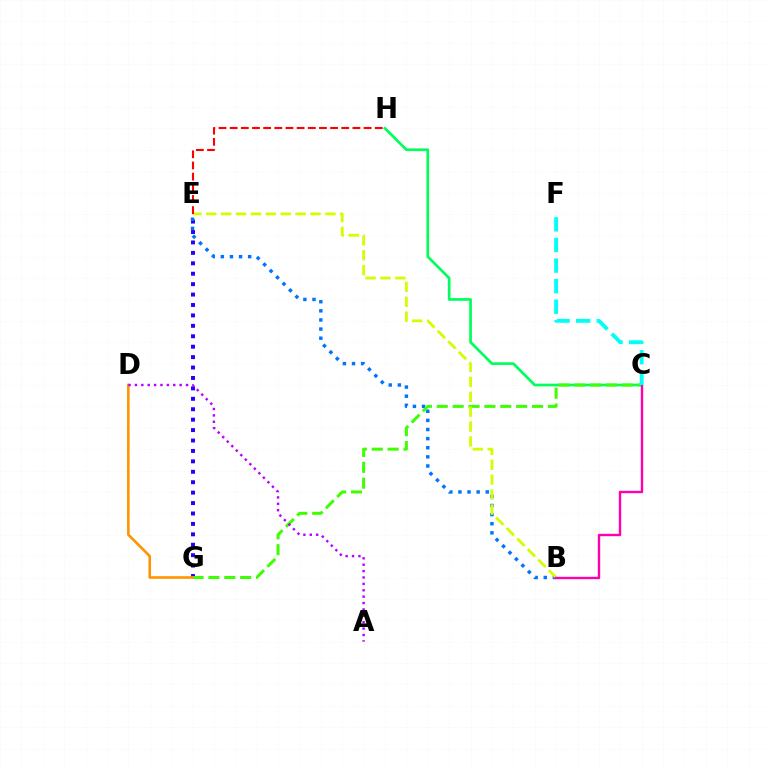{('C', 'H'): [{'color': '#00ff5c', 'line_style': 'solid', 'thickness': 1.95}], ('E', 'G'): [{'color': '#2500ff', 'line_style': 'dotted', 'thickness': 2.83}], ('B', 'E'): [{'color': '#0074ff', 'line_style': 'dotted', 'thickness': 2.48}, {'color': '#d1ff00', 'line_style': 'dashed', 'thickness': 2.02}], ('C', 'G'): [{'color': '#3dff00', 'line_style': 'dashed', 'thickness': 2.16}], ('B', 'C'): [{'color': '#ff00ac', 'line_style': 'solid', 'thickness': 1.72}], ('C', 'F'): [{'color': '#00fff6', 'line_style': 'dashed', 'thickness': 2.8}], ('E', 'H'): [{'color': '#ff0000', 'line_style': 'dashed', 'thickness': 1.52}], ('D', 'G'): [{'color': '#ff9400', 'line_style': 'solid', 'thickness': 1.87}], ('A', 'D'): [{'color': '#b900ff', 'line_style': 'dotted', 'thickness': 1.74}]}